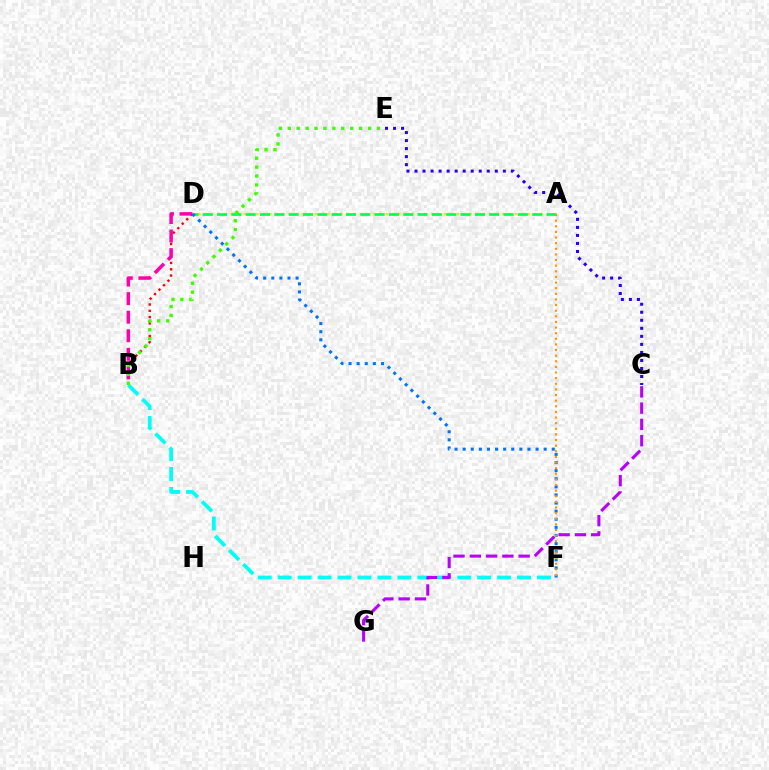{('B', 'F'): [{'color': '#00fff6', 'line_style': 'dashed', 'thickness': 2.71}], ('A', 'D'): [{'color': '#d1ff00', 'line_style': 'dotted', 'thickness': 1.76}, {'color': '#00ff5c', 'line_style': 'dashed', 'thickness': 1.95}], ('C', 'E'): [{'color': '#2500ff', 'line_style': 'dotted', 'thickness': 2.18}], ('B', 'D'): [{'color': '#ff0000', 'line_style': 'dotted', 'thickness': 1.71}, {'color': '#ff00ac', 'line_style': 'dashed', 'thickness': 2.52}], ('C', 'G'): [{'color': '#b900ff', 'line_style': 'dashed', 'thickness': 2.21}], ('B', 'E'): [{'color': '#3dff00', 'line_style': 'dotted', 'thickness': 2.42}], ('D', 'F'): [{'color': '#0074ff', 'line_style': 'dotted', 'thickness': 2.2}], ('A', 'F'): [{'color': '#ff9400', 'line_style': 'dotted', 'thickness': 1.53}]}